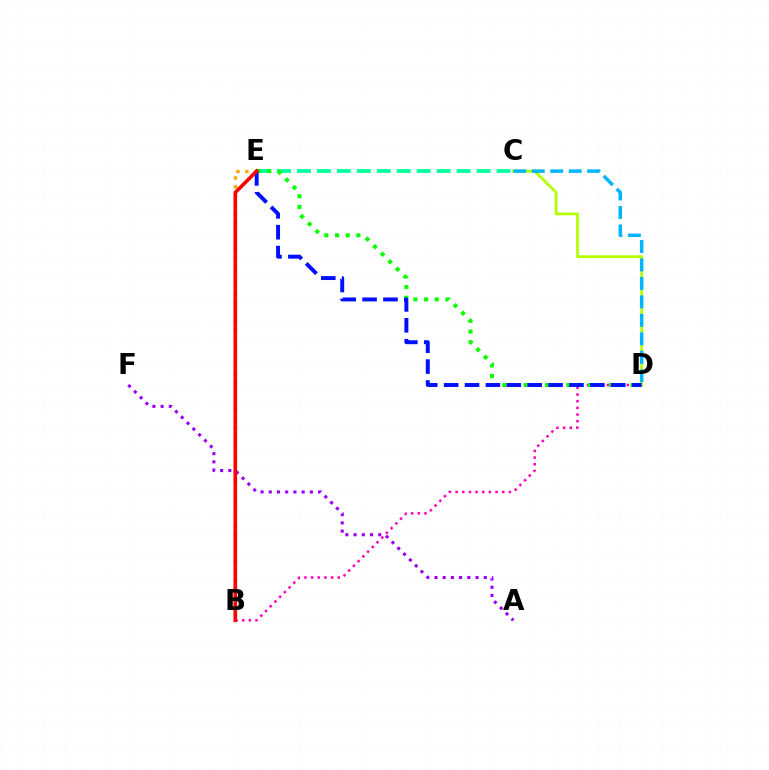{('B', 'D'): [{'color': '#ff00bd', 'line_style': 'dotted', 'thickness': 1.81}], ('B', 'E'): [{'color': '#ffa500', 'line_style': 'dotted', 'thickness': 2.42}, {'color': '#ff0000', 'line_style': 'solid', 'thickness': 2.6}], ('A', 'F'): [{'color': '#9b00ff', 'line_style': 'dotted', 'thickness': 2.23}], ('C', 'E'): [{'color': '#00ff9d', 'line_style': 'dashed', 'thickness': 2.71}], ('D', 'E'): [{'color': '#08ff00', 'line_style': 'dotted', 'thickness': 2.9}, {'color': '#0010ff', 'line_style': 'dashed', 'thickness': 2.84}], ('C', 'D'): [{'color': '#b3ff00', 'line_style': 'solid', 'thickness': 2.0}, {'color': '#00b5ff', 'line_style': 'dashed', 'thickness': 2.51}]}